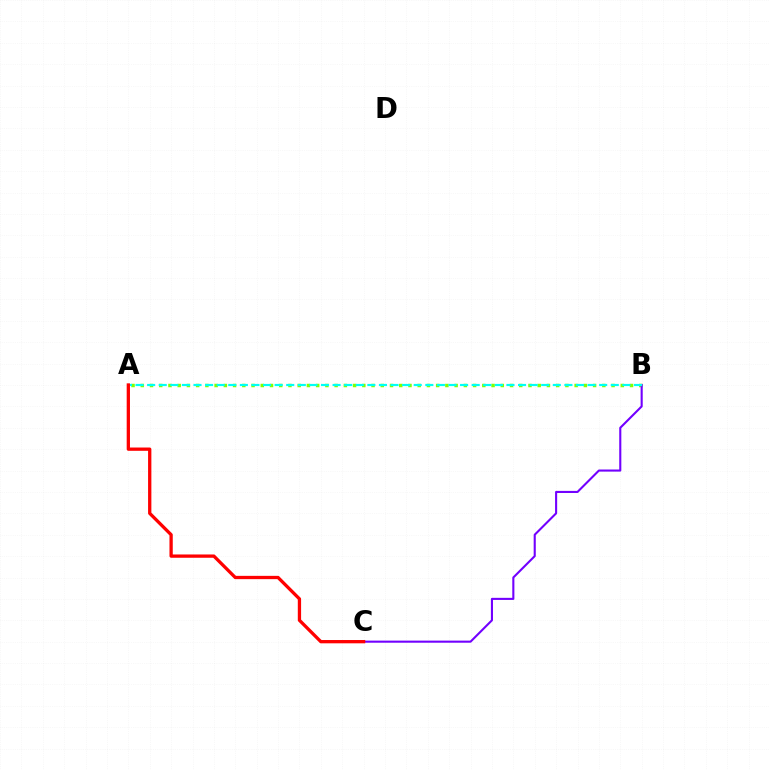{('A', 'B'): [{'color': '#84ff00', 'line_style': 'dotted', 'thickness': 2.51}, {'color': '#00fff6', 'line_style': 'dashed', 'thickness': 1.57}], ('B', 'C'): [{'color': '#7200ff', 'line_style': 'solid', 'thickness': 1.51}], ('A', 'C'): [{'color': '#ff0000', 'line_style': 'solid', 'thickness': 2.37}]}